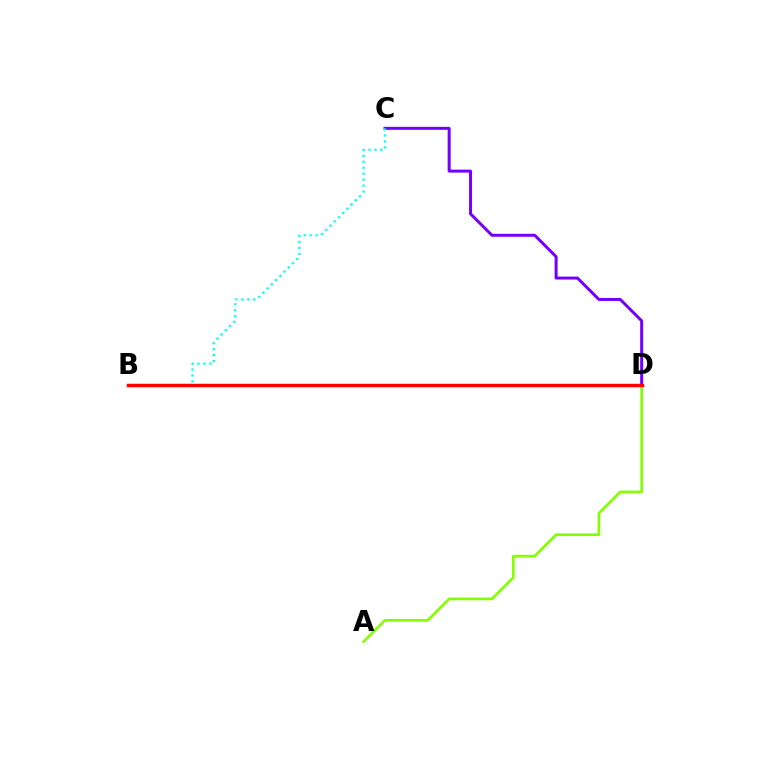{('A', 'D'): [{'color': '#84ff00', 'line_style': 'solid', 'thickness': 1.93}], ('C', 'D'): [{'color': '#7200ff', 'line_style': 'solid', 'thickness': 2.15}], ('B', 'C'): [{'color': '#00fff6', 'line_style': 'dotted', 'thickness': 1.62}], ('B', 'D'): [{'color': '#ff0000', 'line_style': 'solid', 'thickness': 2.48}]}